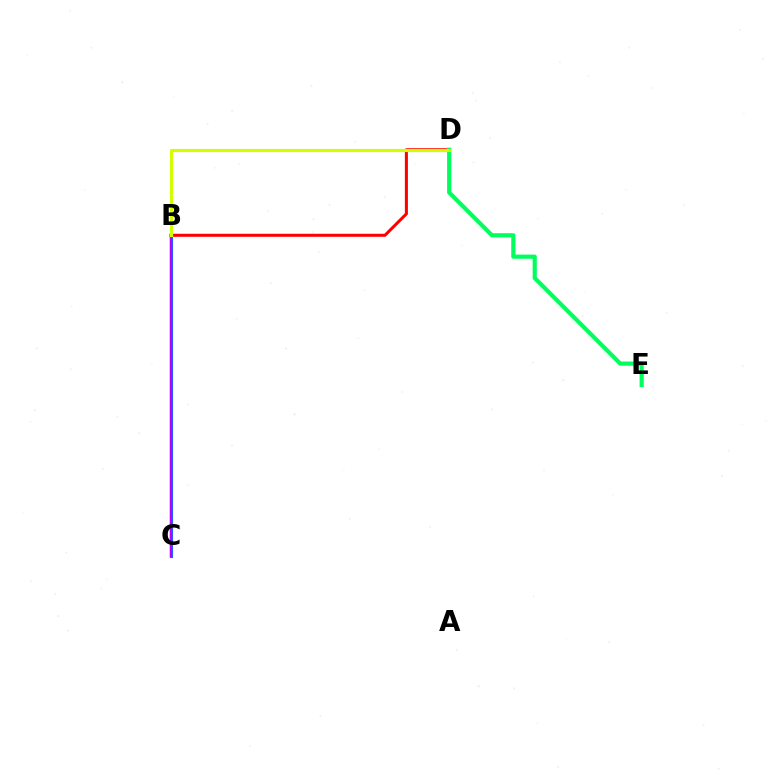{('B', 'C'): [{'color': '#0074ff', 'line_style': 'solid', 'thickness': 2.26}, {'color': '#b900ff', 'line_style': 'solid', 'thickness': 1.76}], ('B', 'D'): [{'color': '#ff0000', 'line_style': 'solid', 'thickness': 2.19}, {'color': '#d1ff00', 'line_style': 'solid', 'thickness': 2.27}], ('D', 'E'): [{'color': '#00ff5c', 'line_style': 'solid', 'thickness': 2.99}]}